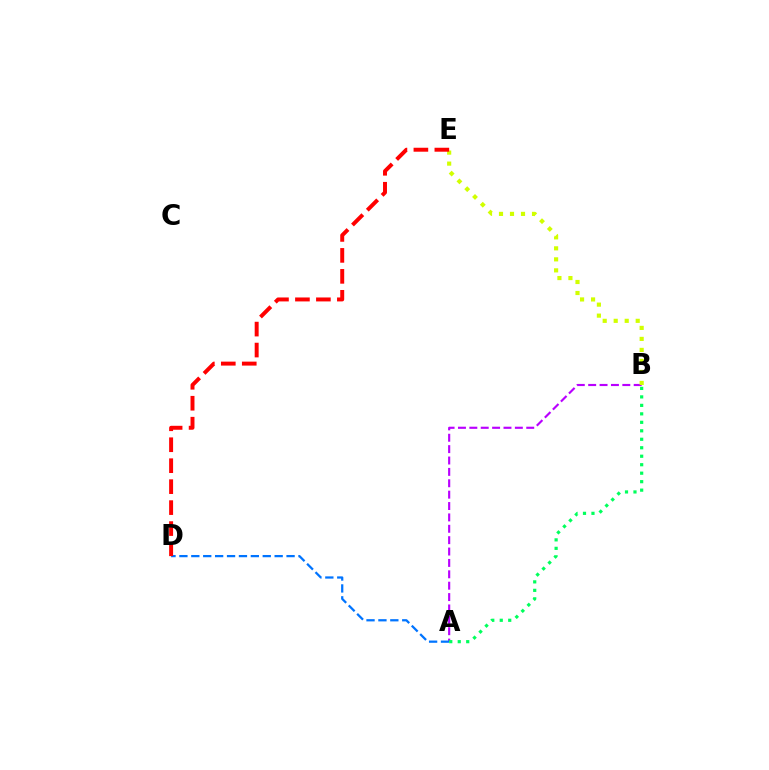{('A', 'B'): [{'color': '#b900ff', 'line_style': 'dashed', 'thickness': 1.55}, {'color': '#00ff5c', 'line_style': 'dotted', 'thickness': 2.3}], ('B', 'E'): [{'color': '#d1ff00', 'line_style': 'dotted', 'thickness': 2.99}], ('A', 'D'): [{'color': '#0074ff', 'line_style': 'dashed', 'thickness': 1.62}], ('D', 'E'): [{'color': '#ff0000', 'line_style': 'dashed', 'thickness': 2.85}]}